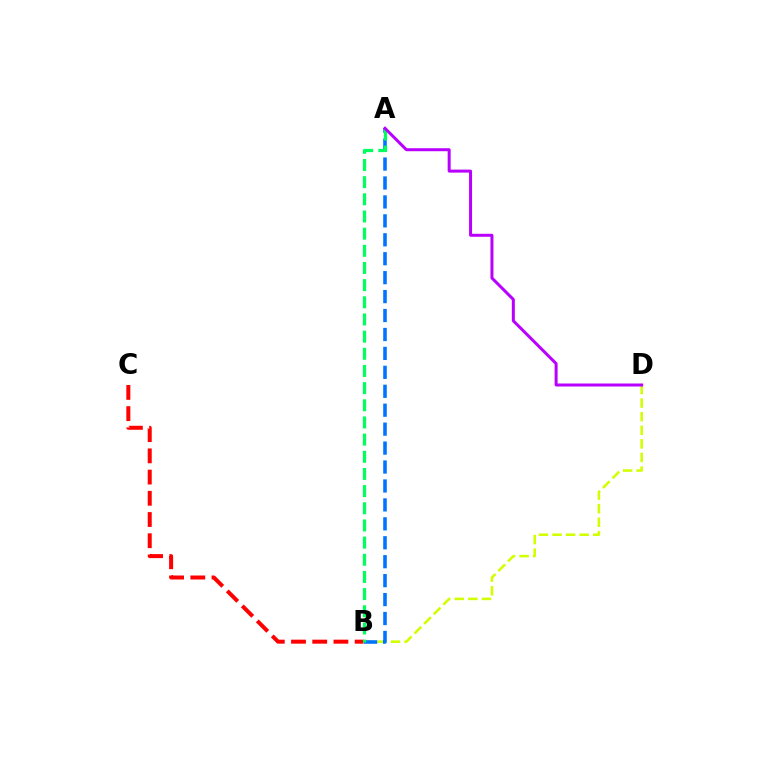{('B', 'D'): [{'color': '#d1ff00', 'line_style': 'dashed', 'thickness': 1.84}], ('B', 'C'): [{'color': '#ff0000', 'line_style': 'dashed', 'thickness': 2.88}], ('A', 'B'): [{'color': '#0074ff', 'line_style': 'dashed', 'thickness': 2.57}, {'color': '#00ff5c', 'line_style': 'dashed', 'thickness': 2.33}], ('A', 'D'): [{'color': '#b900ff', 'line_style': 'solid', 'thickness': 2.16}]}